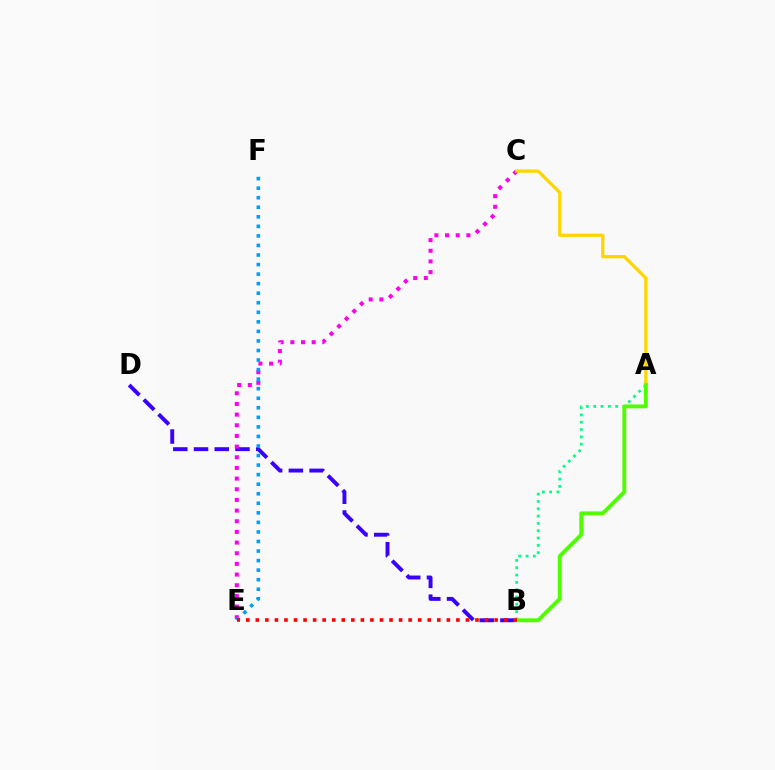{('A', 'B'): [{'color': '#00ff86', 'line_style': 'dotted', 'thickness': 1.99}, {'color': '#4fff00', 'line_style': 'solid', 'thickness': 2.79}], ('B', 'D'): [{'color': '#3700ff', 'line_style': 'dashed', 'thickness': 2.82}], ('C', 'E'): [{'color': '#ff00ed', 'line_style': 'dotted', 'thickness': 2.9}], ('A', 'C'): [{'color': '#ffd500', 'line_style': 'solid', 'thickness': 2.33}], ('E', 'F'): [{'color': '#009eff', 'line_style': 'dotted', 'thickness': 2.59}], ('B', 'E'): [{'color': '#ff0000', 'line_style': 'dotted', 'thickness': 2.6}]}